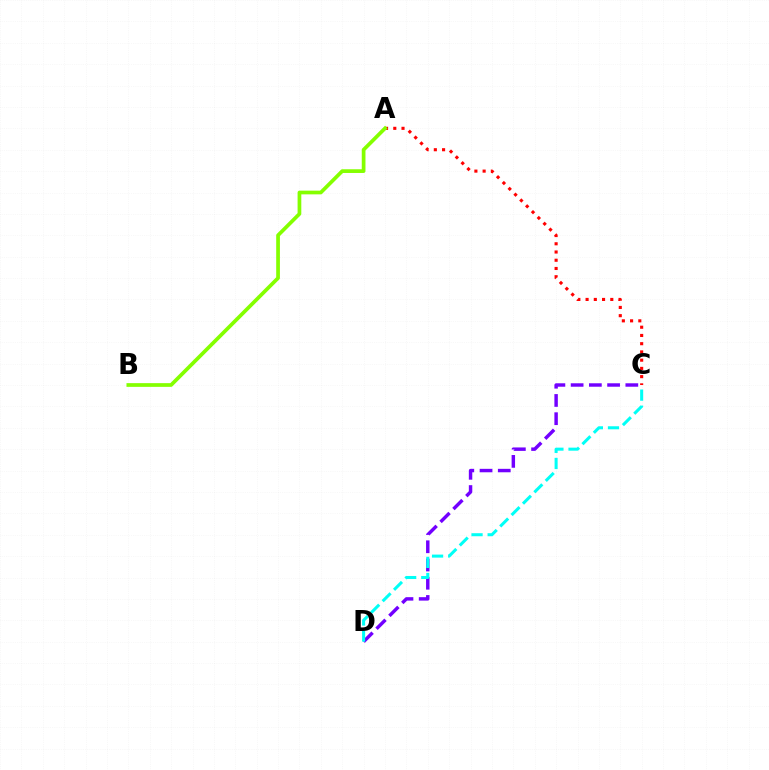{('A', 'C'): [{'color': '#ff0000', 'line_style': 'dotted', 'thickness': 2.24}], ('A', 'B'): [{'color': '#84ff00', 'line_style': 'solid', 'thickness': 2.67}], ('C', 'D'): [{'color': '#7200ff', 'line_style': 'dashed', 'thickness': 2.48}, {'color': '#00fff6', 'line_style': 'dashed', 'thickness': 2.19}]}